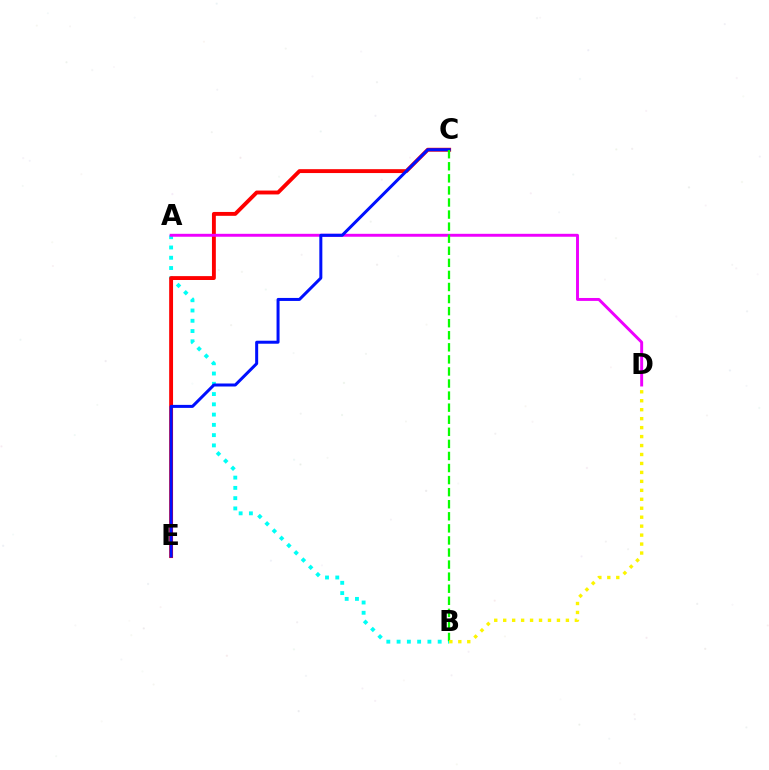{('A', 'B'): [{'color': '#00fff6', 'line_style': 'dotted', 'thickness': 2.79}], ('C', 'E'): [{'color': '#ff0000', 'line_style': 'solid', 'thickness': 2.79}, {'color': '#0010ff', 'line_style': 'solid', 'thickness': 2.16}], ('A', 'D'): [{'color': '#ee00ff', 'line_style': 'solid', 'thickness': 2.11}], ('B', 'C'): [{'color': '#08ff00', 'line_style': 'dashed', 'thickness': 1.64}], ('B', 'D'): [{'color': '#fcf500', 'line_style': 'dotted', 'thickness': 2.43}]}